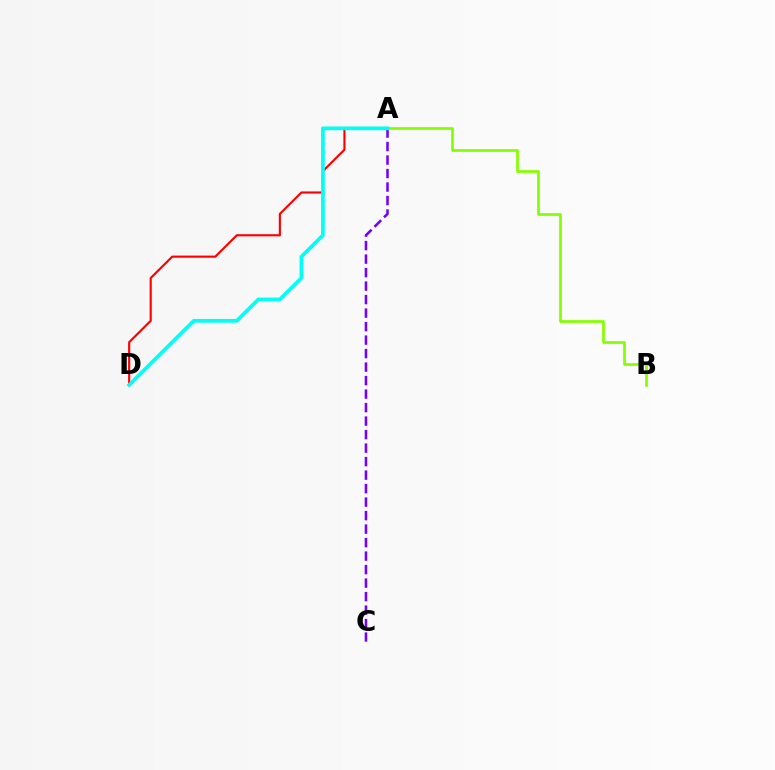{('A', 'D'): [{'color': '#ff0000', 'line_style': 'solid', 'thickness': 1.54}, {'color': '#00fff6', 'line_style': 'solid', 'thickness': 2.67}], ('A', 'C'): [{'color': '#7200ff', 'line_style': 'dashed', 'thickness': 1.83}], ('A', 'B'): [{'color': '#84ff00', 'line_style': 'solid', 'thickness': 1.97}]}